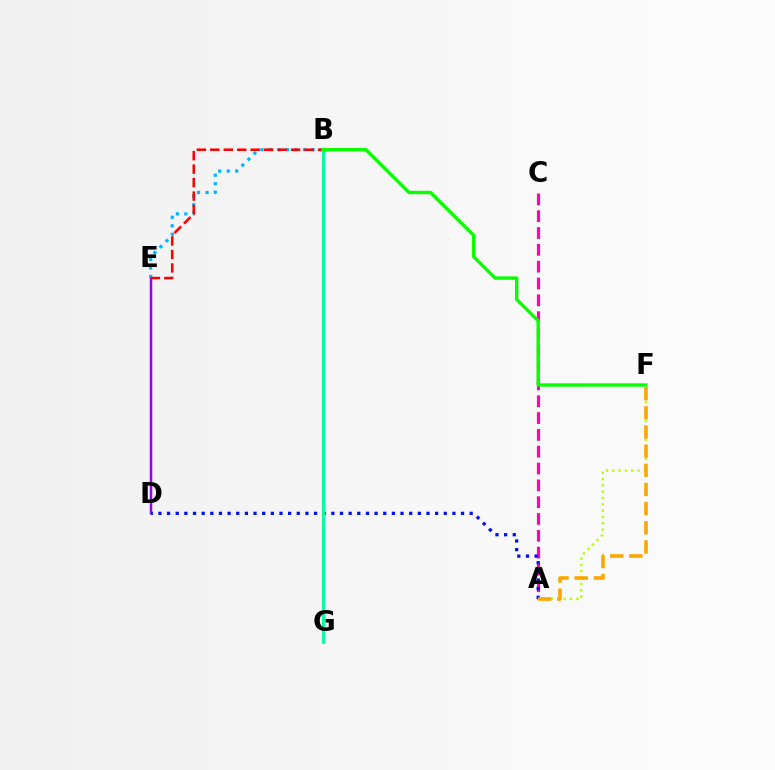{('A', 'F'): [{'color': '#b3ff00', 'line_style': 'dotted', 'thickness': 1.72}, {'color': '#ffa500', 'line_style': 'dashed', 'thickness': 2.6}], ('D', 'E'): [{'color': '#9b00ff', 'line_style': 'solid', 'thickness': 1.8}], ('A', 'C'): [{'color': '#ff00bd', 'line_style': 'dashed', 'thickness': 2.29}], ('A', 'D'): [{'color': '#0010ff', 'line_style': 'dotted', 'thickness': 2.35}], ('B', 'E'): [{'color': '#00b5ff', 'line_style': 'dotted', 'thickness': 2.31}, {'color': '#ff0000', 'line_style': 'dashed', 'thickness': 1.83}], ('B', 'G'): [{'color': '#00ff9d', 'line_style': 'solid', 'thickness': 2.11}], ('B', 'F'): [{'color': '#08ff00', 'line_style': 'solid', 'thickness': 2.43}]}